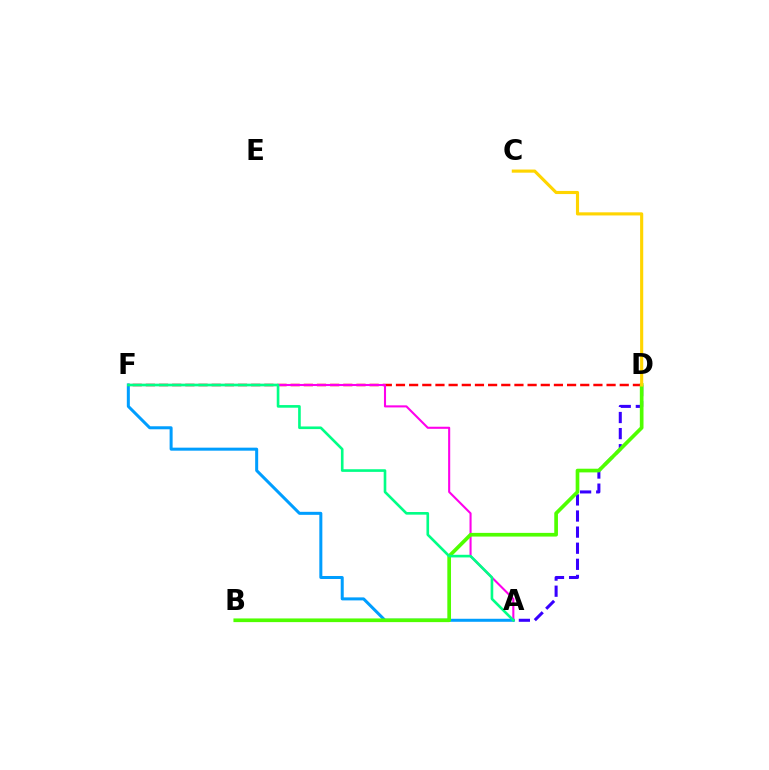{('A', 'D'): [{'color': '#3700ff', 'line_style': 'dashed', 'thickness': 2.19}], ('A', 'F'): [{'color': '#009eff', 'line_style': 'solid', 'thickness': 2.17}, {'color': '#ff00ed', 'line_style': 'solid', 'thickness': 1.51}, {'color': '#00ff86', 'line_style': 'solid', 'thickness': 1.9}], ('D', 'F'): [{'color': '#ff0000', 'line_style': 'dashed', 'thickness': 1.79}], ('B', 'D'): [{'color': '#4fff00', 'line_style': 'solid', 'thickness': 2.65}], ('C', 'D'): [{'color': '#ffd500', 'line_style': 'solid', 'thickness': 2.25}]}